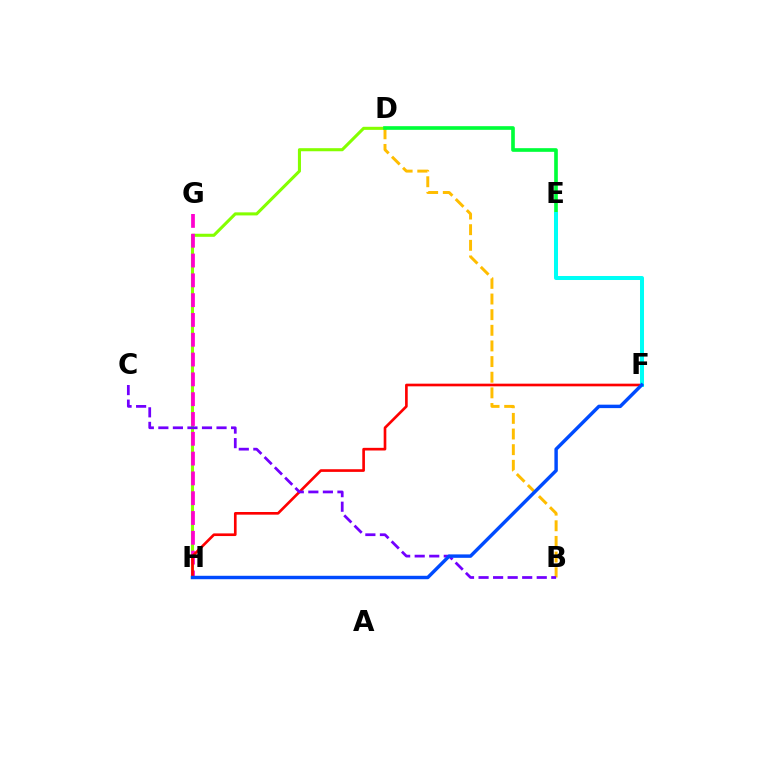{('D', 'H'): [{'color': '#84ff00', 'line_style': 'solid', 'thickness': 2.21}], ('G', 'H'): [{'color': '#ff00cf', 'line_style': 'dashed', 'thickness': 2.69}], ('B', 'D'): [{'color': '#ffbd00', 'line_style': 'dashed', 'thickness': 2.12}], ('D', 'E'): [{'color': '#00ff39', 'line_style': 'solid', 'thickness': 2.63}], ('F', 'H'): [{'color': '#ff0000', 'line_style': 'solid', 'thickness': 1.91}, {'color': '#004bff', 'line_style': 'solid', 'thickness': 2.47}], ('E', 'F'): [{'color': '#00fff6', 'line_style': 'solid', 'thickness': 2.88}], ('B', 'C'): [{'color': '#7200ff', 'line_style': 'dashed', 'thickness': 1.98}]}